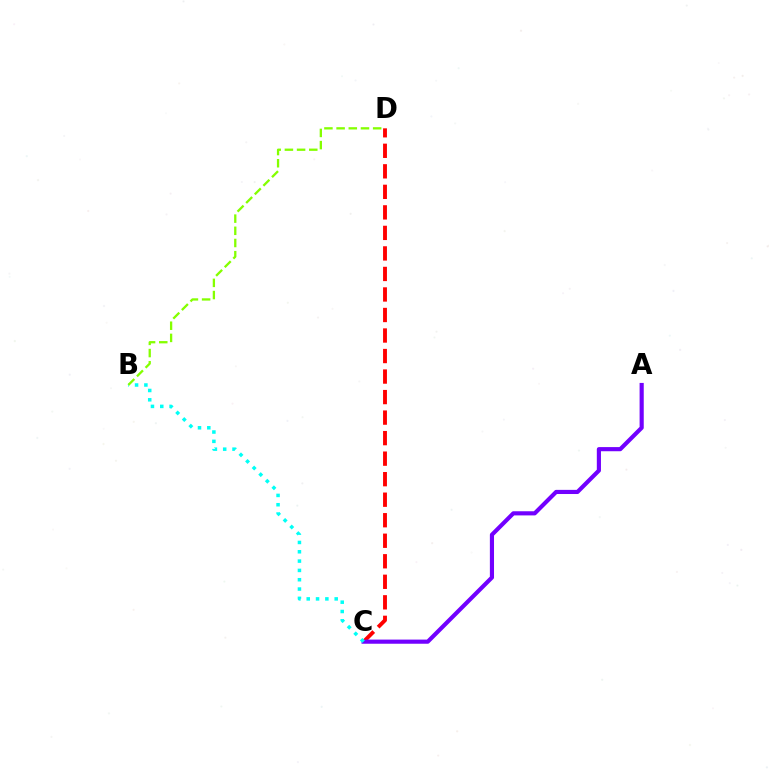{('C', 'D'): [{'color': '#ff0000', 'line_style': 'dashed', 'thickness': 2.79}], ('A', 'C'): [{'color': '#7200ff', 'line_style': 'solid', 'thickness': 2.98}], ('B', 'C'): [{'color': '#00fff6', 'line_style': 'dotted', 'thickness': 2.53}], ('B', 'D'): [{'color': '#84ff00', 'line_style': 'dashed', 'thickness': 1.66}]}